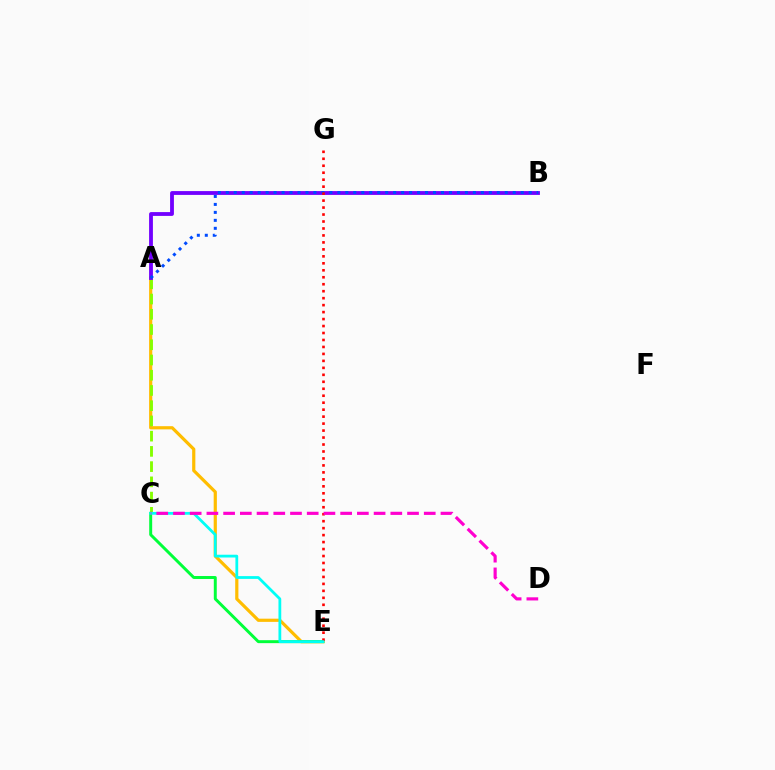{('A', 'E'): [{'color': '#ffbd00', 'line_style': 'solid', 'thickness': 2.3}], ('A', 'C'): [{'color': '#84ff00', 'line_style': 'dashed', 'thickness': 2.07}], ('A', 'B'): [{'color': '#7200ff', 'line_style': 'solid', 'thickness': 2.75}, {'color': '#004bff', 'line_style': 'dotted', 'thickness': 2.17}], ('C', 'E'): [{'color': '#00ff39', 'line_style': 'solid', 'thickness': 2.13}, {'color': '#00fff6', 'line_style': 'solid', 'thickness': 2.0}], ('E', 'G'): [{'color': '#ff0000', 'line_style': 'dotted', 'thickness': 1.89}], ('C', 'D'): [{'color': '#ff00cf', 'line_style': 'dashed', 'thickness': 2.27}]}